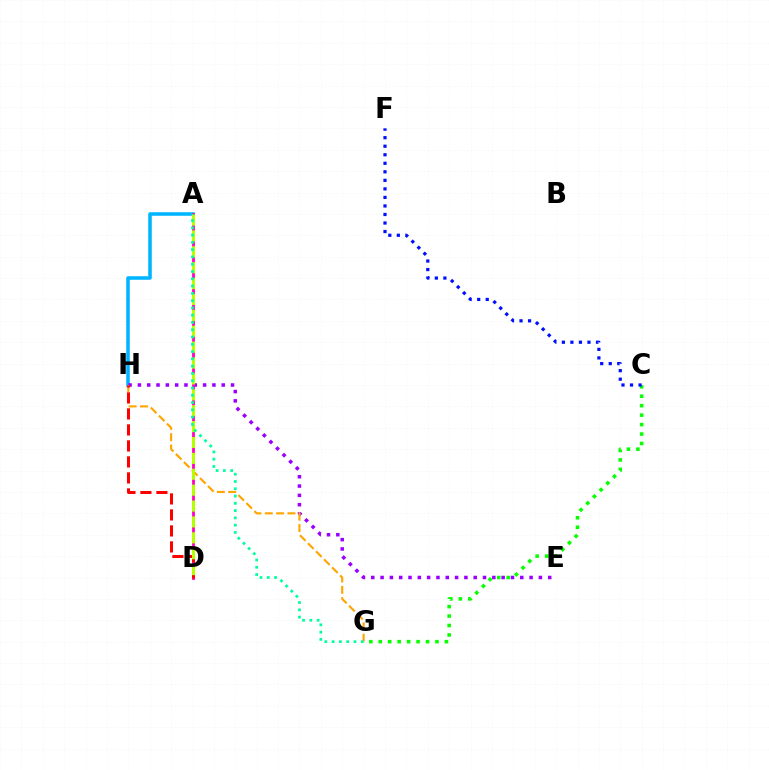{('A', 'H'): [{'color': '#00b5ff', 'line_style': 'solid', 'thickness': 2.56}], ('E', 'H'): [{'color': '#9b00ff', 'line_style': 'dotted', 'thickness': 2.53}], ('C', 'G'): [{'color': '#08ff00', 'line_style': 'dotted', 'thickness': 2.57}], ('A', 'D'): [{'color': '#ff00bd', 'line_style': 'solid', 'thickness': 1.99}, {'color': '#b3ff00', 'line_style': 'dashed', 'thickness': 2.16}], ('G', 'H'): [{'color': '#ffa500', 'line_style': 'dashed', 'thickness': 1.54}], ('D', 'H'): [{'color': '#ff0000', 'line_style': 'dashed', 'thickness': 2.17}], ('C', 'F'): [{'color': '#0010ff', 'line_style': 'dotted', 'thickness': 2.32}], ('A', 'G'): [{'color': '#00ff9d', 'line_style': 'dotted', 'thickness': 1.98}]}